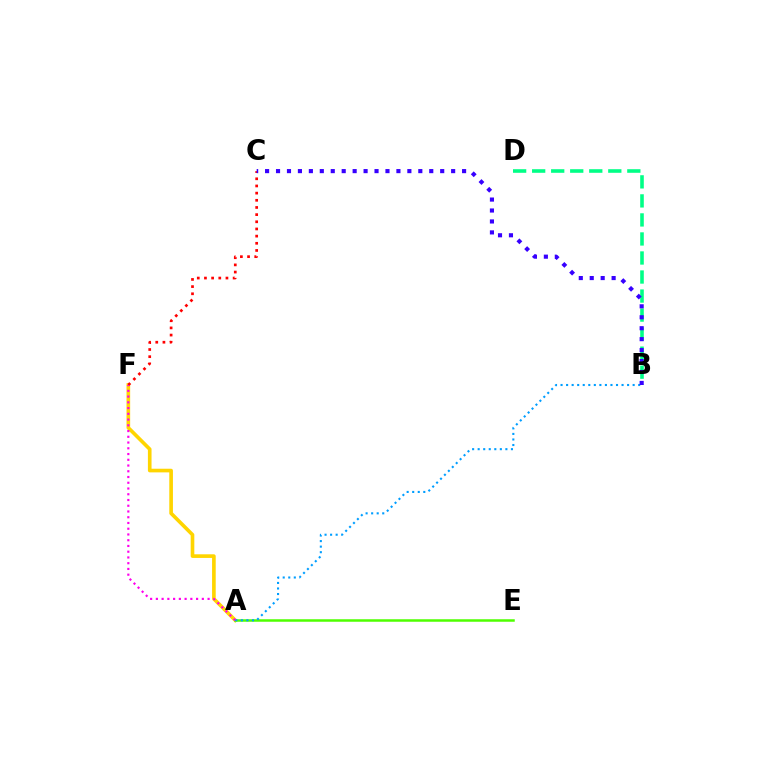{('A', 'F'): [{'color': '#ffd500', 'line_style': 'solid', 'thickness': 2.62}, {'color': '#ff00ed', 'line_style': 'dotted', 'thickness': 1.56}], ('A', 'E'): [{'color': '#4fff00', 'line_style': 'solid', 'thickness': 1.8}], ('C', 'F'): [{'color': '#ff0000', 'line_style': 'dotted', 'thickness': 1.95}], ('A', 'B'): [{'color': '#009eff', 'line_style': 'dotted', 'thickness': 1.51}], ('B', 'D'): [{'color': '#00ff86', 'line_style': 'dashed', 'thickness': 2.59}], ('B', 'C'): [{'color': '#3700ff', 'line_style': 'dotted', 'thickness': 2.97}]}